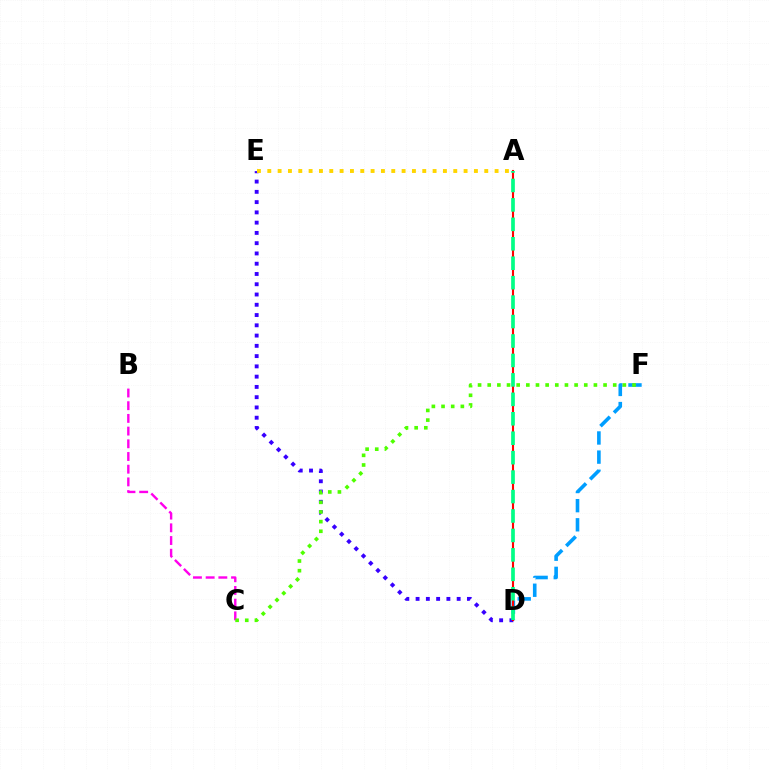{('D', 'E'): [{'color': '#3700ff', 'line_style': 'dotted', 'thickness': 2.79}], ('B', 'C'): [{'color': '#ff00ed', 'line_style': 'dashed', 'thickness': 1.72}], ('D', 'F'): [{'color': '#009eff', 'line_style': 'dashed', 'thickness': 2.6}], ('A', 'D'): [{'color': '#ff0000', 'line_style': 'solid', 'thickness': 1.52}, {'color': '#00ff86', 'line_style': 'dashed', 'thickness': 2.64}], ('C', 'F'): [{'color': '#4fff00', 'line_style': 'dotted', 'thickness': 2.62}], ('A', 'E'): [{'color': '#ffd500', 'line_style': 'dotted', 'thickness': 2.81}]}